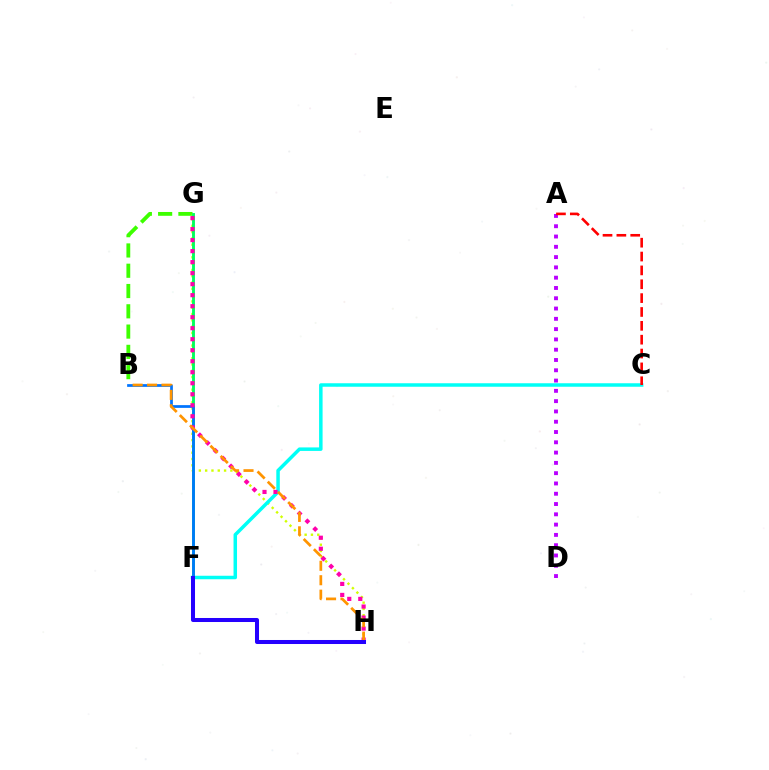{('B', 'G'): [{'color': '#3dff00', 'line_style': 'dashed', 'thickness': 2.76}], ('G', 'H'): [{'color': '#d1ff00', 'line_style': 'dotted', 'thickness': 1.71}, {'color': '#ff00ac', 'line_style': 'dotted', 'thickness': 2.99}], ('C', 'F'): [{'color': '#00fff6', 'line_style': 'solid', 'thickness': 2.52}], ('F', 'G'): [{'color': '#00ff5c', 'line_style': 'solid', 'thickness': 2.08}], ('B', 'F'): [{'color': '#0074ff', 'line_style': 'solid', 'thickness': 1.97}], ('B', 'H'): [{'color': '#ff9400', 'line_style': 'dashed', 'thickness': 1.96}], ('A', 'D'): [{'color': '#b900ff', 'line_style': 'dotted', 'thickness': 2.8}], ('F', 'H'): [{'color': '#2500ff', 'line_style': 'solid', 'thickness': 2.89}], ('A', 'C'): [{'color': '#ff0000', 'line_style': 'dashed', 'thickness': 1.88}]}